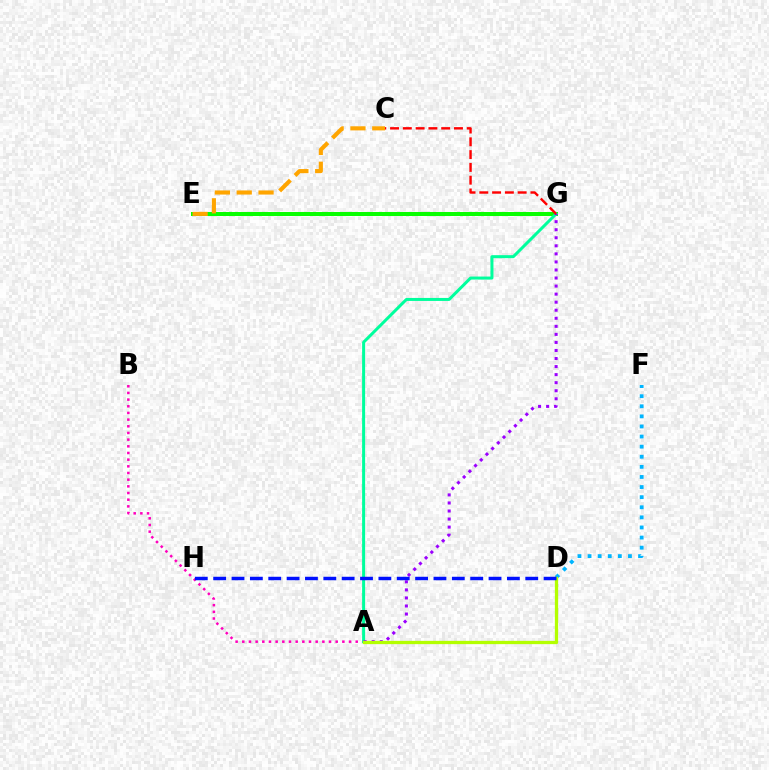{('A', 'B'): [{'color': '#ff00bd', 'line_style': 'dotted', 'thickness': 1.81}], ('E', 'G'): [{'color': '#08ff00', 'line_style': 'solid', 'thickness': 2.87}], ('A', 'G'): [{'color': '#00ff9d', 'line_style': 'solid', 'thickness': 2.16}, {'color': '#9b00ff', 'line_style': 'dotted', 'thickness': 2.19}], ('C', 'E'): [{'color': '#ffa500', 'line_style': 'dashed', 'thickness': 2.97}], ('C', 'G'): [{'color': '#ff0000', 'line_style': 'dashed', 'thickness': 1.74}], ('D', 'F'): [{'color': '#00b5ff', 'line_style': 'dotted', 'thickness': 2.74}], ('A', 'D'): [{'color': '#b3ff00', 'line_style': 'solid', 'thickness': 2.36}], ('D', 'H'): [{'color': '#0010ff', 'line_style': 'dashed', 'thickness': 2.49}]}